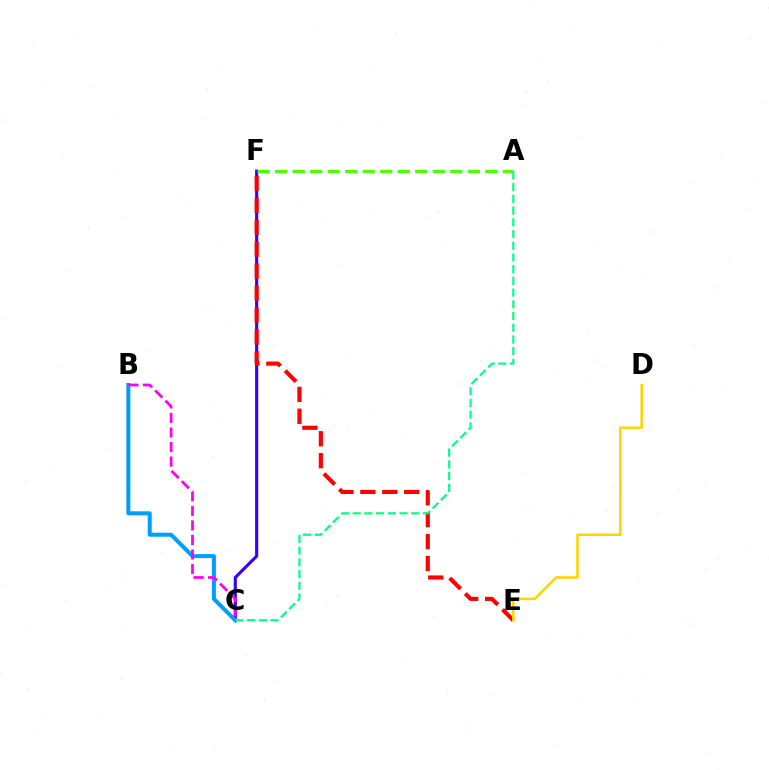{('C', 'F'): [{'color': '#3700ff', 'line_style': 'solid', 'thickness': 2.26}], ('E', 'F'): [{'color': '#ff0000', 'line_style': 'dashed', 'thickness': 2.98}], ('A', 'F'): [{'color': '#4fff00', 'line_style': 'dashed', 'thickness': 2.38}], ('B', 'C'): [{'color': '#009eff', 'line_style': 'solid', 'thickness': 2.9}, {'color': '#ff00ed', 'line_style': 'dashed', 'thickness': 1.97}], ('D', 'E'): [{'color': '#ffd500', 'line_style': 'solid', 'thickness': 1.82}], ('A', 'C'): [{'color': '#00ff86', 'line_style': 'dashed', 'thickness': 1.59}]}